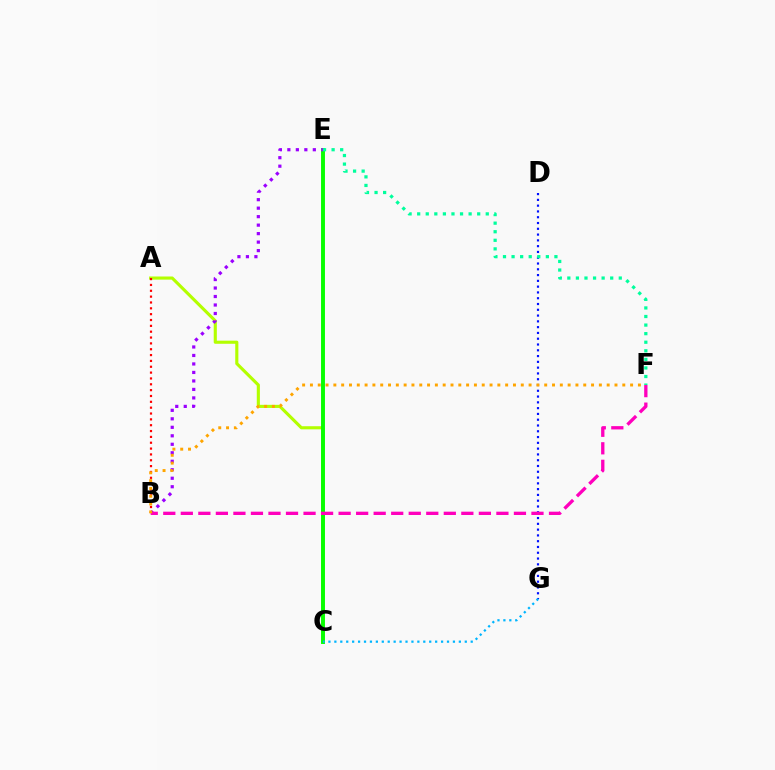{('A', 'C'): [{'color': '#b3ff00', 'line_style': 'solid', 'thickness': 2.25}], ('C', 'E'): [{'color': '#08ff00', 'line_style': 'solid', 'thickness': 2.82}], ('B', 'E'): [{'color': '#9b00ff', 'line_style': 'dotted', 'thickness': 2.31}], ('D', 'G'): [{'color': '#0010ff', 'line_style': 'dotted', 'thickness': 1.57}], ('B', 'F'): [{'color': '#ff00bd', 'line_style': 'dashed', 'thickness': 2.38}, {'color': '#ffa500', 'line_style': 'dotted', 'thickness': 2.12}], ('A', 'B'): [{'color': '#ff0000', 'line_style': 'dotted', 'thickness': 1.59}], ('E', 'F'): [{'color': '#00ff9d', 'line_style': 'dotted', 'thickness': 2.33}], ('C', 'G'): [{'color': '#00b5ff', 'line_style': 'dotted', 'thickness': 1.61}]}